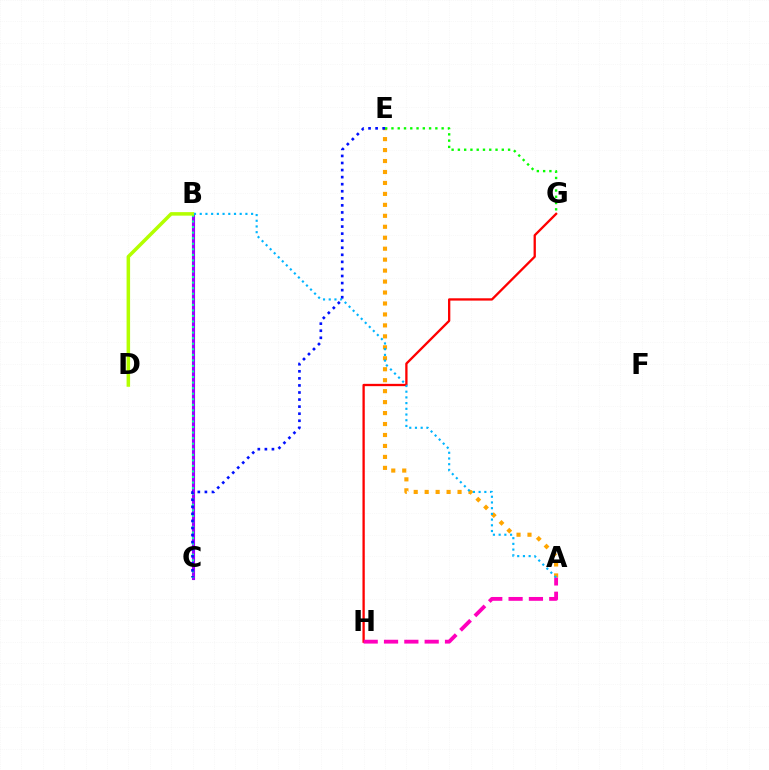{('B', 'C'): [{'color': '#9b00ff', 'line_style': 'solid', 'thickness': 2.24}, {'color': '#00ff9d', 'line_style': 'dotted', 'thickness': 1.51}], ('A', 'E'): [{'color': '#ffa500', 'line_style': 'dotted', 'thickness': 2.98}], ('B', 'D'): [{'color': '#b3ff00', 'line_style': 'solid', 'thickness': 2.53}], ('E', 'G'): [{'color': '#08ff00', 'line_style': 'dotted', 'thickness': 1.7}], ('G', 'H'): [{'color': '#ff0000', 'line_style': 'solid', 'thickness': 1.66}], ('A', 'H'): [{'color': '#ff00bd', 'line_style': 'dashed', 'thickness': 2.76}], ('A', 'B'): [{'color': '#00b5ff', 'line_style': 'dotted', 'thickness': 1.55}], ('C', 'E'): [{'color': '#0010ff', 'line_style': 'dotted', 'thickness': 1.92}]}